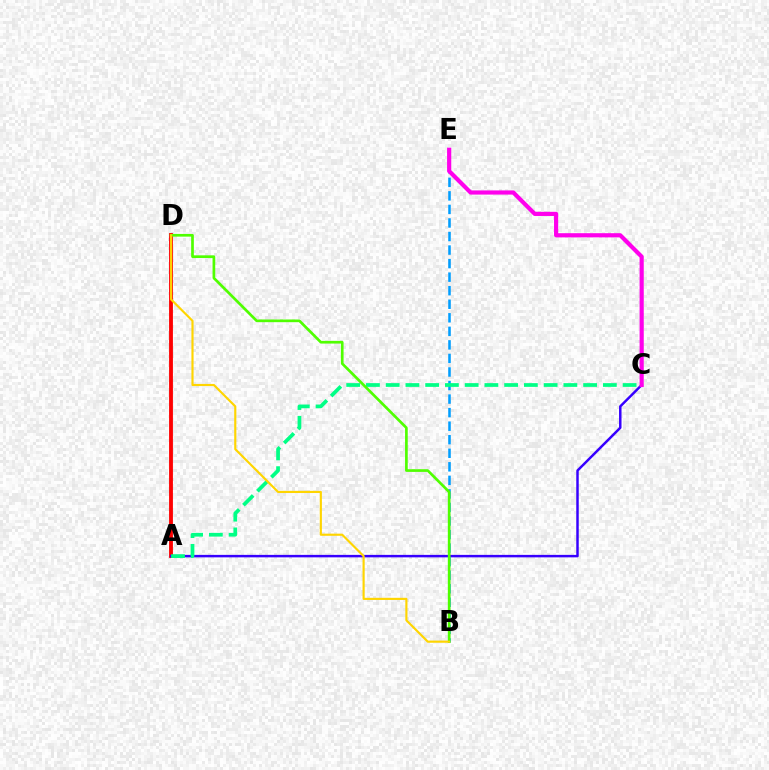{('A', 'D'): [{'color': '#ff0000', 'line_style': 'solid', 'thickness': 2.76}], ('A', 'C'): [{'color': '#3700ff', 'line_style': 'solid', 'thickness': 1.78}, {'color': '#00ff86', 'line_style': 'dashed', 'thickness': 2.68}], ('B', 'E'): [{'color': '#009eff', 'line_style': 'dashed', 'thickness': 1.84}], ('C', 'E'): [{'color': '#ff00ed', 'line_style': 'solid', 'thickness': 3.0}], ('B', 'D'): [{'color': '#4fff00', 'line_style': 'solid', 'thickness': 1.94}, {'color': '#ffd500', 'line_style': 'solid', 'thickness': 1.55}]}